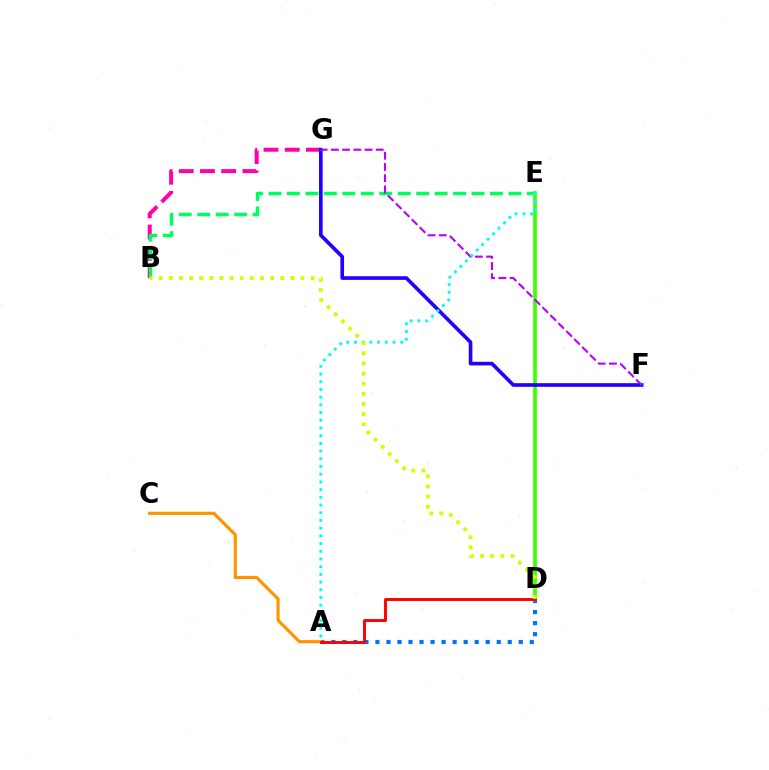{('B', 'G'): [{'color': '#ff00ac', 'line_style': 'dashed', 'thickness': 2.88}], ('A', 'D'): [{'color': '#0074ff', 'line_style': 'dotted', 'thickness': 3.0}, {'color': '#ff0000', 'line_style': 'solid', 'thickness': 2.1}], ('B', 'E'): [{'color': '#00ff5c', 'line_style': 'dashed', 'thickness': 2.51}], ('D', 'E'): [{'color': '#3dff00', 'line_style': 'solid', 'thickness': 2.66}], ('F', 'G'): [{'color': '#2500ff', 'line_style': 'solid', 'thickness': 2.63}, {'color': '#b900ff', 'line_style': 'dashed', 'thickness': 1.53}], ('A', 'C'): [{'color': '#ff9400', 'line_style': 'solid', 'thickness': 2.29}], ('A', 'E'): [{'color': '#00fff6', 'line_style': 'dotted', 'thickness': 2.09}], ('B', 'D'): [{'color': '#d1ff00', 'line_style': 'dotted', 'thickness': 2.75}]}